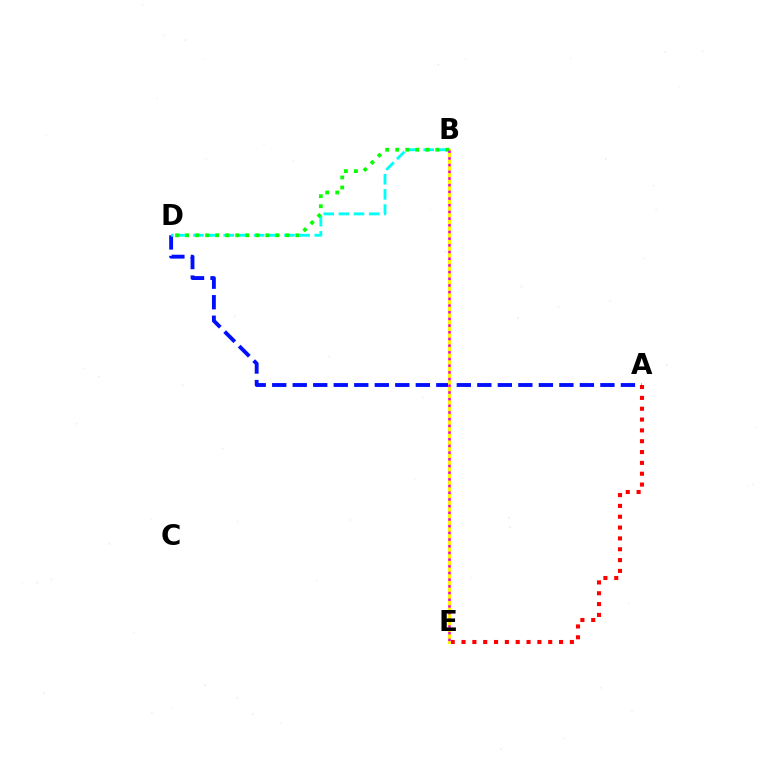{('A', 'E'): [{'color': '#ff0000', 'line_style': 'dotted', 'thickness': 2.94}], ('A', 'D'): [{'color': '#0010ff', 'line_style': 'dashed', 'thickness': 2.79}], ('B', 'E'): [{'color': '#fcf500', 'line_style': 'solid', 'thickness': 2.16}, {'color': '#ee00ff', 'line_style': 'dotted', 'thickness': 1.82}], ('B', 'D'): [{'color': '#00fff6', 'line_style': 'dashed', 'thickness': 2.06}, {'color': '#08ff00', 'line_style': 'dotted', 'thickness': 2.72}]}